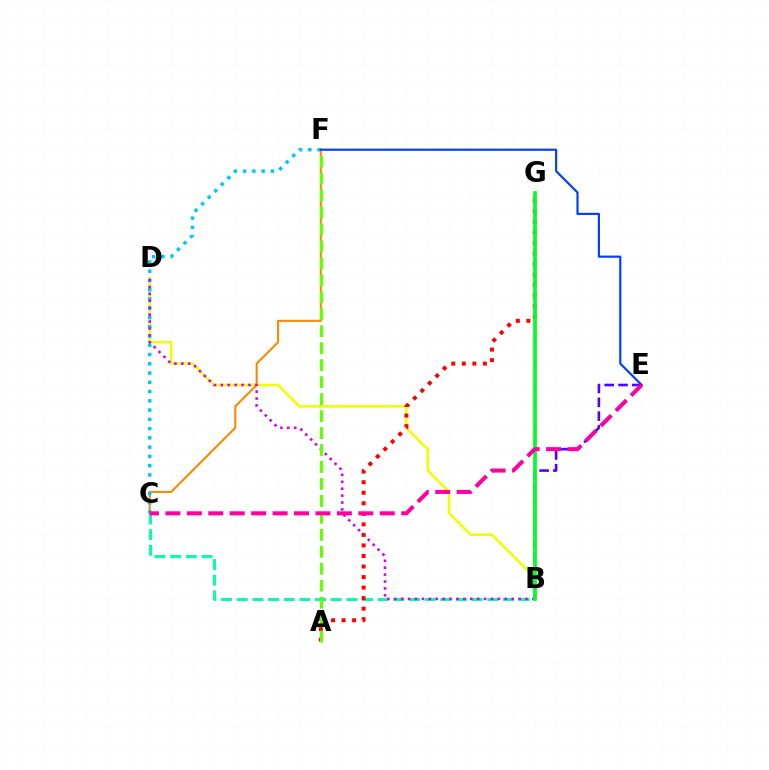{('B', 'D'): [{'color': '#eeff00', 'line_style': 'solid', 'thickness': 1.86}, {'color': '#d600ff', 'line_style': 'dotted', 'thickness': 1.88}], ('C', 'F'): [{'color': '#ff8800', 'line_style': 'solid', 'thickness': 1.5}, {'color': '#00c7ff', 'line_style': 'dotted', 'thickness': 2.52}], ('B', 'C'): [{'color': '#00ffaf', 'line_style': 'dashed', 'thickness': 2.13}], ('A', 'G'): [{'color': '#ff0000', 'line_style': 'dotted', 'thickness': 2.86}], ('A', 'F'): [{'color': '#66ff00', 'line_style': 'dashed', 'thickness': 2.3}], ('E', 'F'): [{'color': '#003fff', 'line_style': 'solid', 'thickness': 1.57}], ('B', 'E'): [{'color': '#4f00ff', 'line_style': 'dashed', 'thickness': 1.88}], ('B', 'G'): [{'color': '#00ff27', 'line_style': 'solid', 'thickness': 2.67}], ('C', 'E'): [{'color': '#ff00a0', 'line_style': 'dashed', 'thickness': 2.91}]}